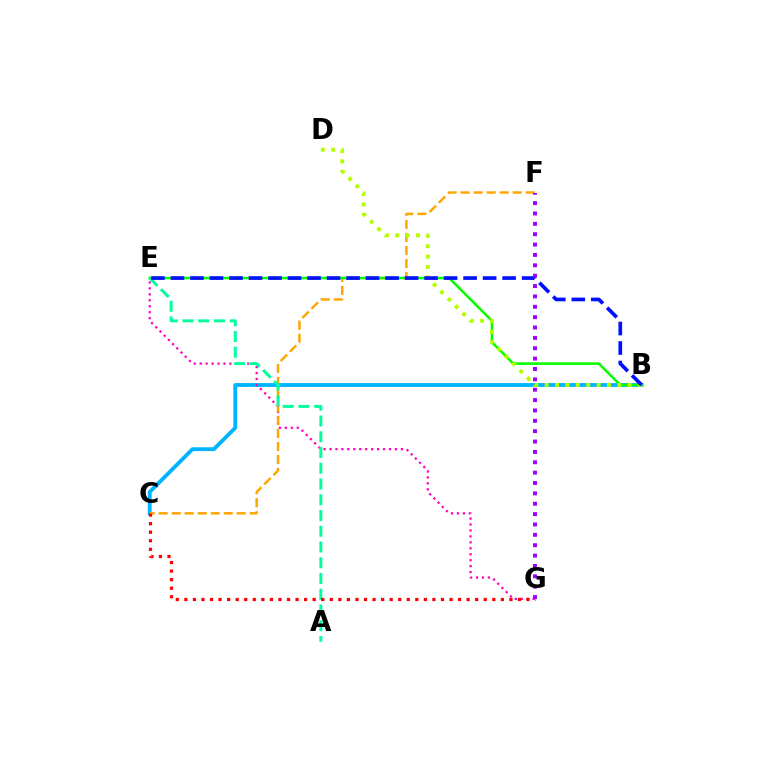{('B', 'C'): [{'color': '#00b5ff', 'line_style': 'solid', 'thickness': 2.77}], ('E', 'G'): [{'color': '#ff00bd', 'line_style': 'dotted', 'thickness': 1.62}], ('C', 'F'): [{'color': '#ffa500', 'line_style': 'dashed', 'thickness': 1.77}], ('B', 'E'): [{'color': '#08ff00', 'line_style': 'solid', 'thickness': 1.84}, {'color': '#0010ff', 'line_style': 'dashed', 'thickness': 2.65}], ('A', 'E'): [{'color': '#00ff9d', 'line_style': 'dashed', 'thickness': 2.14}], ('C', 'G'): [{'color': '#ff0000', 'line_style': 'dotted', 'thickness': 2.32}], ('B', 'D'): [{'color': '#b3ff00', 'line_style': 'dotted', 'thickness': 2.82}], ('F', 'G'): [{'color': '#9b00ff', 'line_style': 'dotted', 'thickness': 2.82}]}